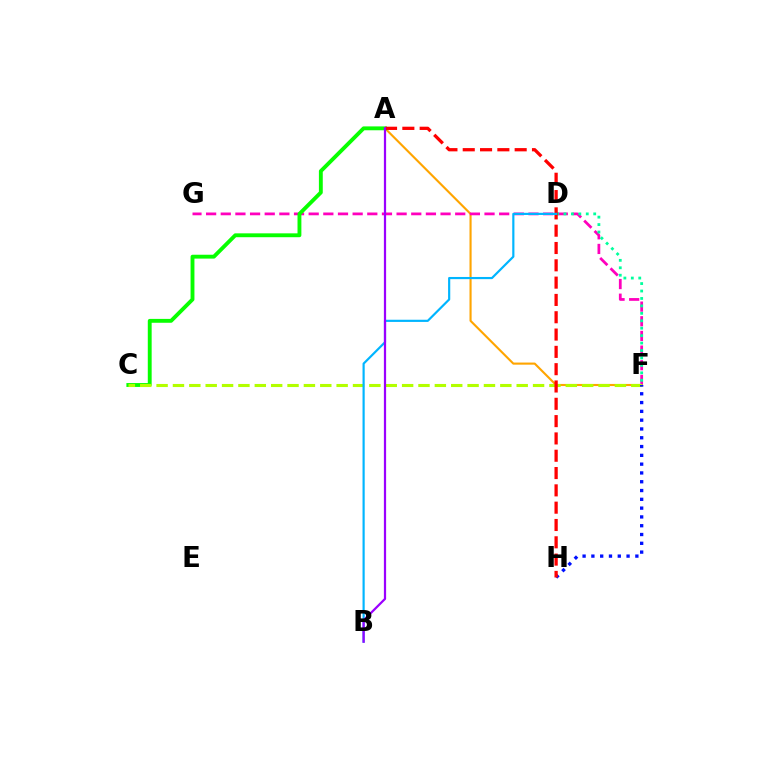{('A', 'F'): [{'color': '#ffa500', 'line_style': 'solid', 'thickness': 1.52}], ('F', 'G'): [{'color': '#ff00bd', 'line_style': 'dashed', 'thickness': 1.99}], ('A', 'C'): [{'color': '#08ff00', 'line_style': 'solid', 'thickness': 2.78}], ('C', 'F'): [{'color': '#b3ff00', 'line_style': 'dashed', 'thickness': 2.22}], ('F', 'H'): [{'color': '#0010ff', 'line_style': 'dotted', 'thickness': 2.39}], ('D', 'F'): [{'color': '#00ff9d', 'line_style': 'dotted', 'thickness': 2.02}], ('A', 'H'): [{'color': '#ff0000', 'line_style': 'dashed', 'thickness': 2.35}], ('B', 'D'): [{'color': '#00b5ff', 'line_style': 'solid', 'thickness': 1.57}], ('A', 'B'): [{'color': '#9b00ff', 'line_style': 'solid', 'thickness': 1.6}]}